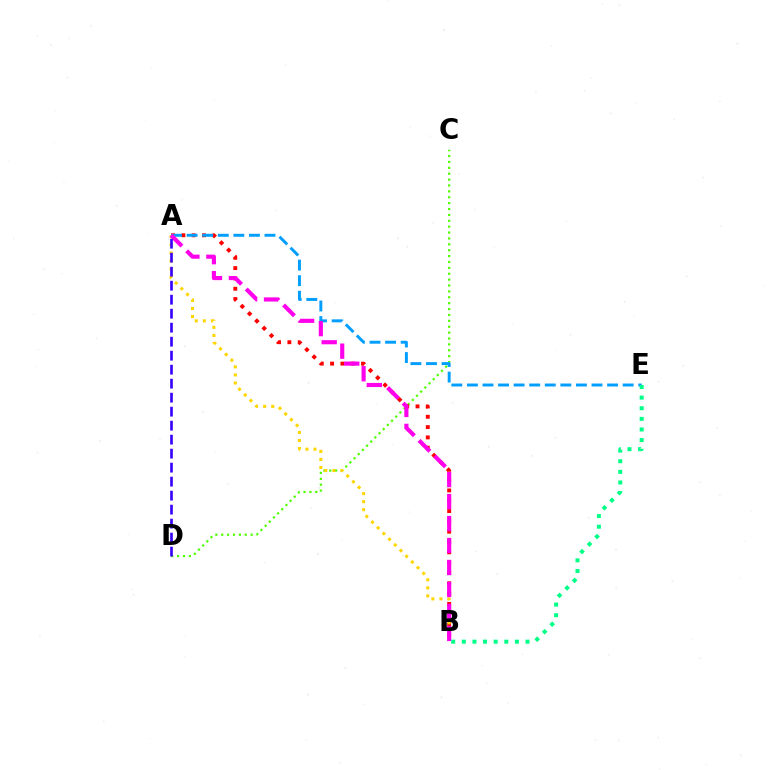{('C', 'D'): [{'color': '#4fff00', 'line_style': 'dotted', 'thickness': 1.6}], ('A', 'B'): [{'color': '#ff0000', 'line_style': 'dotted', 'thickness': 2.8}, {'color': '#ffd500', 'line_style': 'dotted', 'thickness': 2.19}, {'color': '#ff00ed', 'line_style': 'dashed', 'thickness': 2.99}], ('A', 'E'): [{'color': '#009eff', 'line_style': 'dashed', 'thickness': 2.12}], ('B', 'E'): [{'color': '#00ff86', 'line_style': 'dotted', 'thickness': 2.89}], ('A', 'D'): [{'color': '#3700ff', 'line_style': 'dashed', 'thickness': 1.9}]}